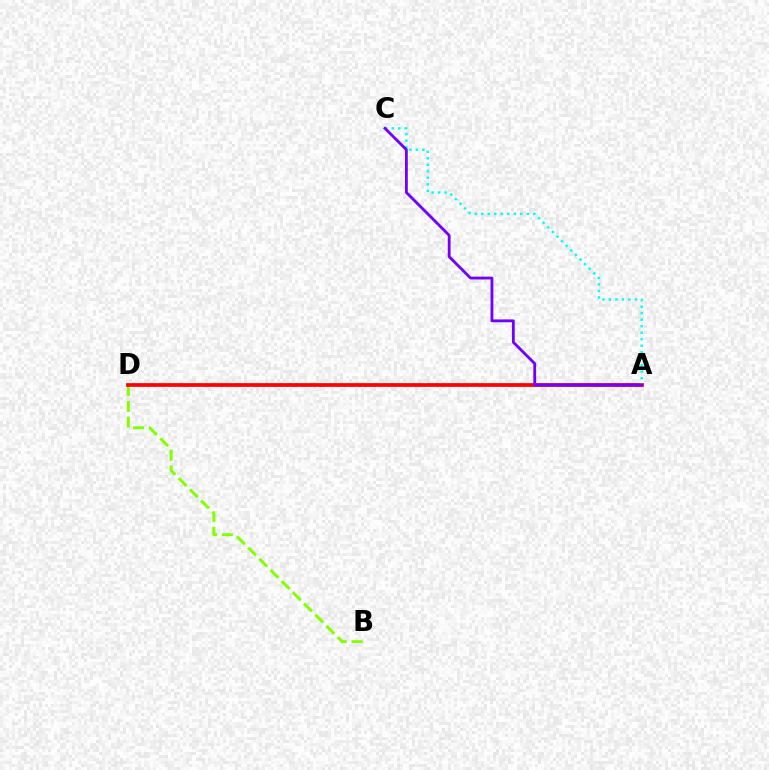{('B', 'D'): [{'color': '#84ff00', 'line_style': 'dashed', 'thickness': 2.15}], ('A', 'D'): [{'color': '#ff0000', 'line_style': 'solid', 'thickness': 2.68}], ('A', 'C'): [{'color': '#00fff6', 'line_style': 'dotted', 'thickness': 1.77}, {'color': '#7200ff', 'line_style': 'solid', 'thickness': 2.03}]}